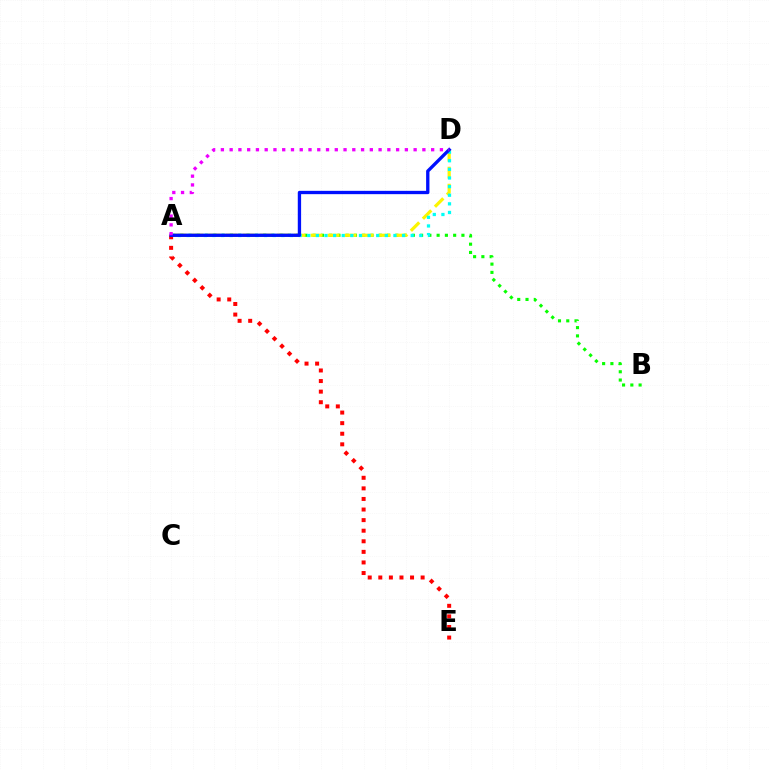{('A', 'B'): [{'color': '#08ff00', 'line_style': 'dotted', 'thickness': 2.25}], ('A', 'D'): [{'color': '#fcf500', 'line_style': 'dashed', 'thickness': 2.31}, {'color': '#00fff6', 'line_style': 'dotted', 'thickness': 2.34}, {'color': '#0010ff', 'line_style': 'solid', 'thickness': 2.39}, {'color': '#ee00ff', 'line_style': 'dotted', 'thickness': 2.38}], ('A', 'E'): [{'color': '#ff0000', 'line_style': 'dotted', 'thickness': 2.88}]}